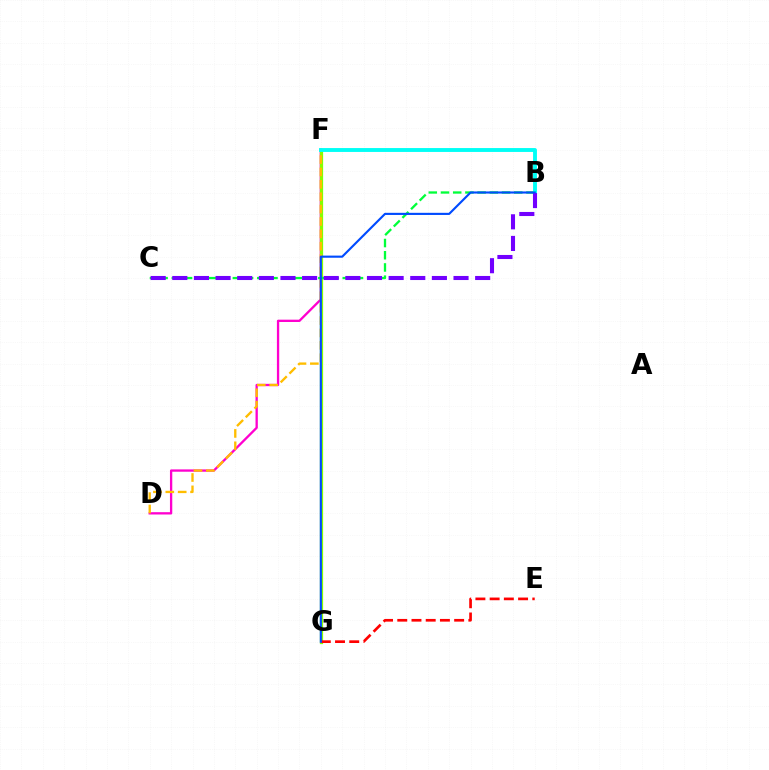{('D', 'F'): [{'color': '#ff00cf', 'line_style': 'solid', 'thickness': 1.67}, {'color': '#ffbd00', 'line_style': 'dashed', 'thickness': 1.68}], ('F', 'G'): [{'color': '#84ff00', 'line_style': 'solid', 'thickness': 2.34}], ('B', 'C'): [{'color': '#00ff39', 'line_style': 'dashed', 'thickness': 1.66}, {'color': '#7200ff', 'line_style': 'dashed', 'thickness': 2.94}], ('E', 'G'): [{'color': '#ff0000', 'line_style': 'dashed', 'thickness': 1.93}], ('B', 'F'): [{'color': '#00fff6', 'line_style': 'solid', 'thickness': 2.8}], ('B', 'G'): [{'color': '#004bff', 'line_style': 'solid', 'thickness': 1.54}]}